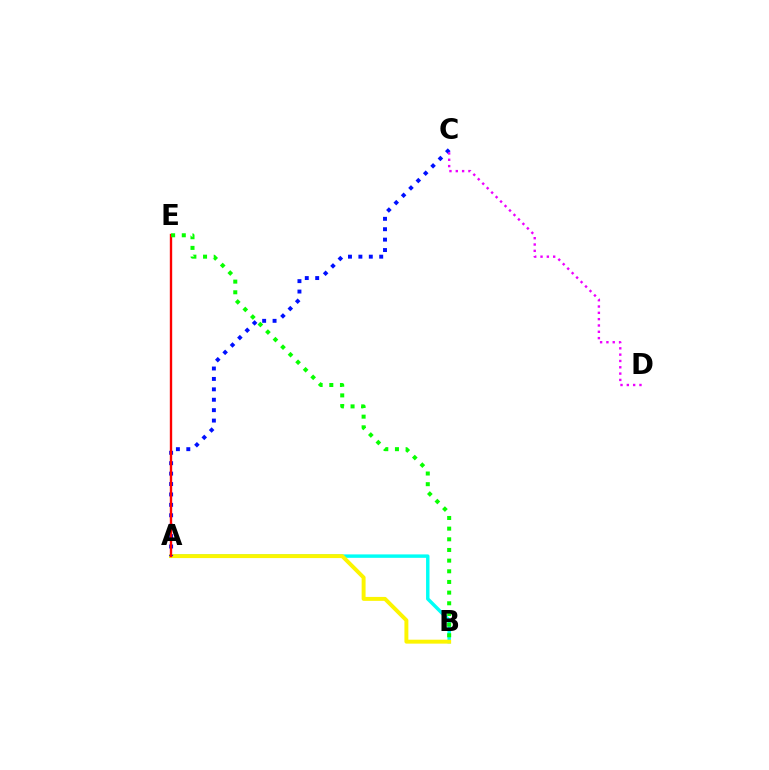{('A', 'B'): [{'color': '#00fff6', 'line_style': 'solid', 'thickness': 2.47}, {'color': '#fcf500', 'line_style': 'solid', 'thickness': 2.83}], ('A', 'C'): [{'color': '#0010ff', 'line_style': 'dotted', 'thickness': 2.83}], ('A', 'E'): [{'color': '#ff0000', 'line_style': 'solid', 'thickness': 1.71}], ('C', 'D'): [{'color': '#ee00ff', 'line_style': 'dotted', 'thickness': 1.72}], ('B', 'E'): [{'color': '#08ff00', 'line_style': 'dotted', 'thickness': 2.9}]}